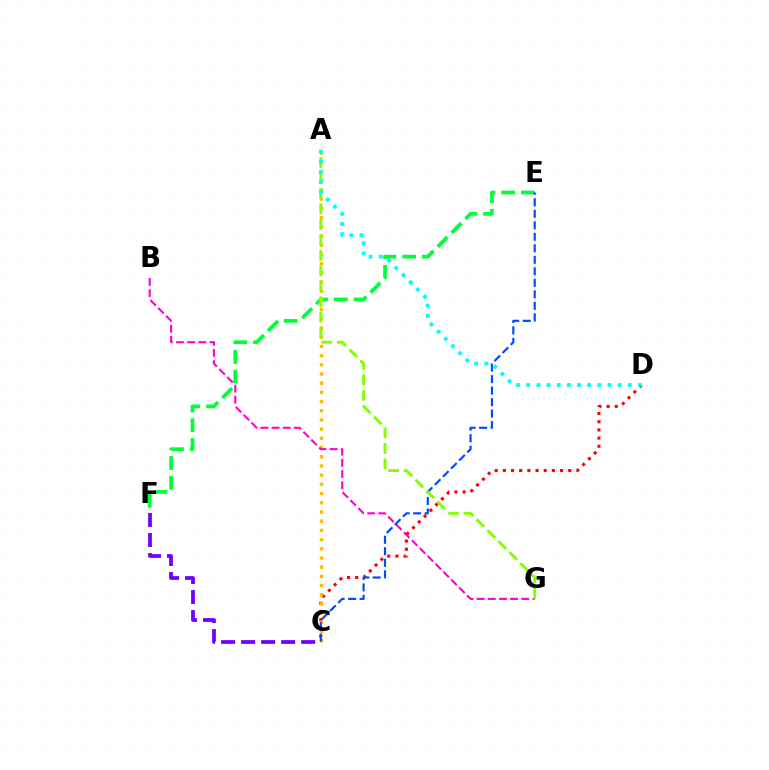{('E', 'F'): [{'color': '#00ff39', 'line_style': 'dashed', 'thickness': 2.68}], ('C', 'D'): [{'color': '#ff0000', 'line_style': 'dotted', 'thickness': 2.22}], ('A', 'C'): [{'color': '#ffbd00', 'line_style': 'dotted', 'thickness': 2.5}], ('B', 'G'): [{'color': '#ff00cf', 'line_style': 'dashed', 'thickness': 1.51}], ('C', 'E'): [{'color': '#004bff', 'line_style': 'dashed', 'thickness': 1.56}], ('C', 'F'): [{'color': '#7200ff', 'line_style': 'dashed', 'thickness': 2.72}], ('A', 'G'): [{'color': '#84ff00', 'line_style': 'dashed', 'thickness': 2.1}], ('A', 'D'): [{'color': '#00fff6', 'line_style': 'dotted', 'thickness': 2.76}]}